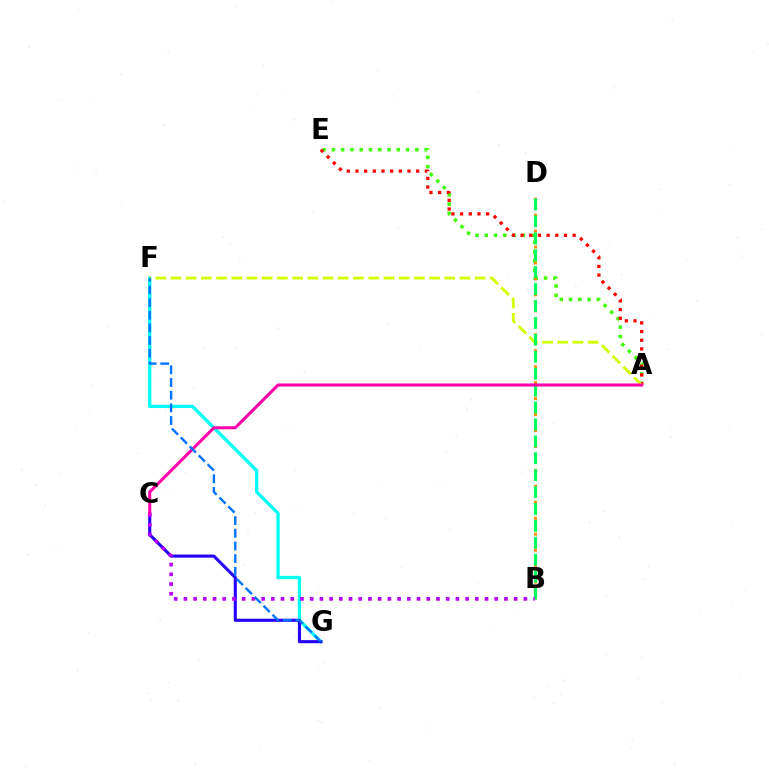{('A', 'E'): [{'color': '#3dff00', 'line_style': 'dotted', 'thickness': 2.52}, {'color': '#ff0000', 'line_style': 'dotted', 'thickness': 2.36}], ('F', 'G'): [{'color': '#00fff6', 'line_style': 'solid', 'thickness': 2.37}, {'color': '#0074ff', 'line_style': 'dashed', 'thickness': 1.72}], ('A', 'F'): [{'color': '#d1ff00', 'line_style': 'dashed', 'thickness': 2.07}], ('C', 'G'): [{'color': '#2500ff', 'line_style': 'solid', 'thickness': 2.22}], ('B', 'D'): [{'color': '#ff9400', 'line_style': 'dotted', 'thickness': 2.17}, {'color': '#00ff5c', 'line_style': 'dashed', 'thickness': 2.3}], ('B', 'C'): [{'color': '#b900ff', 'line_style': 'dotted', 'thickness': 2.64}], ('A', 'C'): [{'color': '#ff00ac', 'line_style': 'solid', 'thickness': 2.2}]}